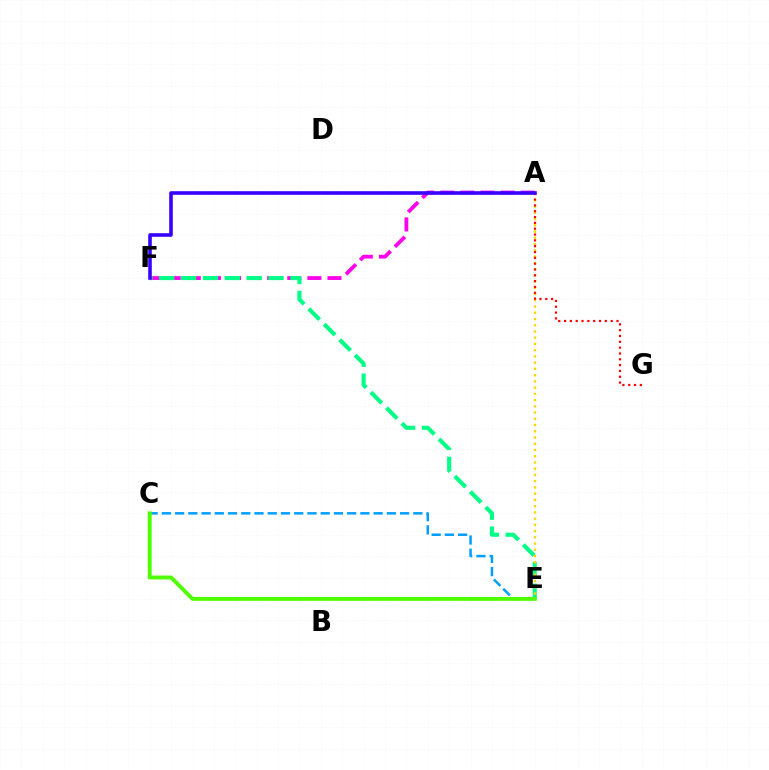{('A', 'F'): [{'color': '#ff00ed', 'line_style': 'dashed', 'thickness': 2.73}, {'color': '#3700ff', 'line_style': 'solid', 'thickness': 2.58}], ('E', 'F'): [{'color': '#00ff86', 'line_style': 'dashed', 'thickness': 2.97}], ('A', 'E'): [{'color': '#ffd500', 'line_style': 'dotted', 'thickness': 1.7}], ('A', 'G'): [{'color': '#ff0000', 'line_style': 'dotted', 'thickness': 1.58}], ('C', 'E'): [{'color': '#009eff', 'line_style': 'dashed', 'thickness': 1.8}, {'color': '#4fff00', 'line_style': 'solid', 'thickness': 2.81}]}